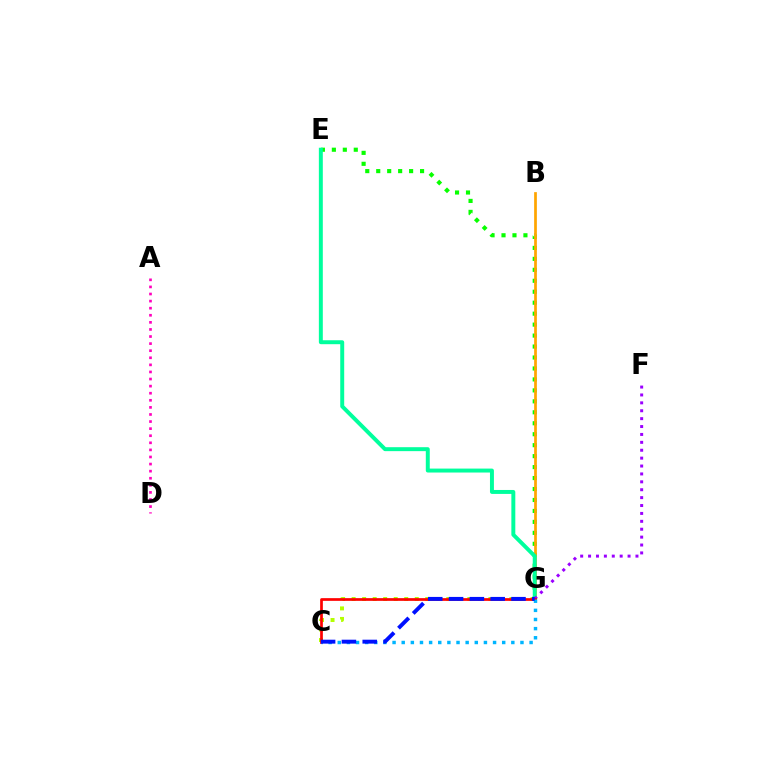{('C', 'G'): [{'color': '#b3ff00', 'line_style': 'dotted', 'thickness': 2.86}, {'color': '#ff0000', 'line_style': 'solid', 'thickness': 1.94}, {'color': '#00b5ff', 'line_style': 'dotted', 'thickness': 2.48}, {'color': '#0010ff', 'line_style': 'dashed', 'thickness': 2.83}], ('E', 'G'): [{'color': '#08ff00', 'line_style': 'dotted', 'thickness': 2.98}, {'color': '#00ff9d', 'line_style': 'solid', 'thickness': 2.84}], ('A', 'D'): [{'color': '#ff00bd', 'line_style': 'dotted', 'thickness': 1.93}], ('B', 'G'): [{'color': '#ffa500', 'line_style': 'solid', 'thickness': 1.96}], ('F', 'G'): [{'color': '#9b00ff', 'line_style': 'dotted', 'thickness': 2.15}]}